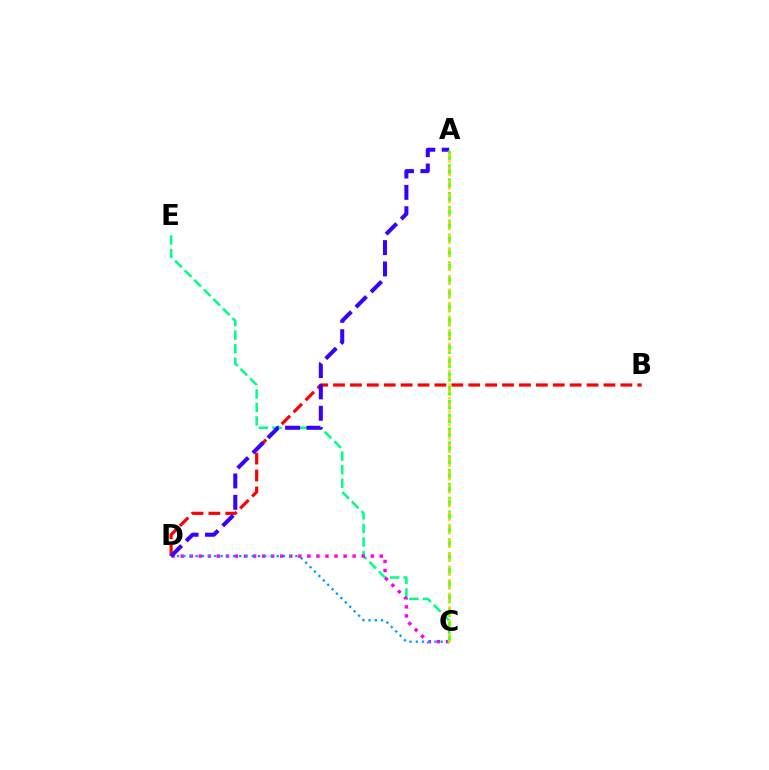{('C', 'E'): [{'color': '#00ff86', 'line_style': 'dashed', 'thickness': 1.84}], ('C', 'D'): [{'color': '#ff00ed', 'line_style': 'dotted', 'thickness': 2.46}, {'color': '#009eff', 'line_style': 'dotted', 'thickness': 1.69}], ('B', 'D'): [{'color': '#ff0000', 'line_style': 'dashed', 'thickness': 2.3}], ('A', 'D'): [{'color': '#3700ff', 'line_style': 'dashed', 'thickness': 2.9}], ('A', 'C'): [{'color': '#4fff00', 'line_style': 'dashed', 'thickness': 1.88}, {'color': '#ffd500', 'line_style': 'dotted', 'thickness': 1.84}]}